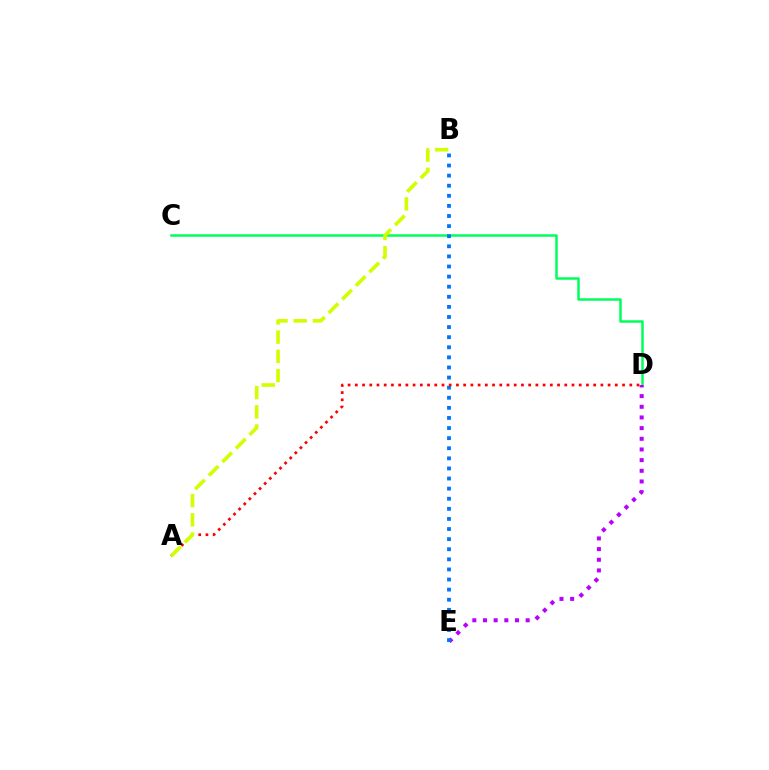{('C', 'D'): [{'color': '#00ff5c', 'line_style': 'solid', 'thickness': 1.81}], ('D', 'E'): [{'color': '#b900ff', 'line_style': 'dotted', 'thickness': 2.9}], ('B', 'E'): [{'color': '#0074ff', 'line_style': 'dotted', 'thickness': 2.74}], ('A', 'D'): [{'color': '#ff0000', 'line_style': 'dotted', 'thickness': 1.96}], ('A', 'B'): [{'color': '#d1ff00', 'line_style': 'dashed', 'thickness': 2.61}]}